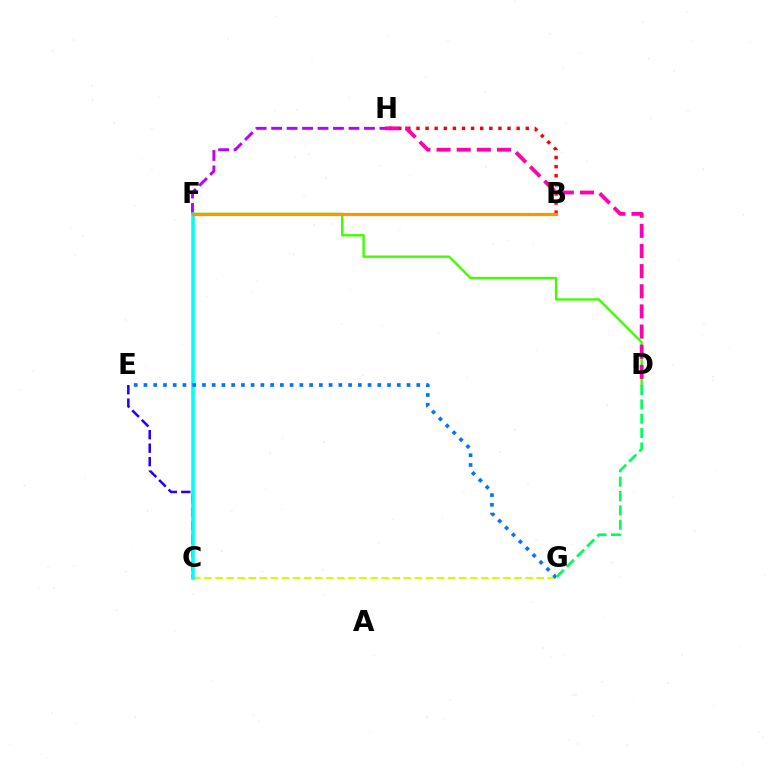{('B', 'H'): [{'color': '#ff0000', 'line_style': 'dotted', 'thickness': 2.47}], ('D', 'F'): [{'color': '#3dff00', 'line_style': 'solid', 'thickness': 1.71}], ('C', 'E'): [{'color': '#2500ff', 'line_style': 'dashed', 'thickness': 1.83}], ('C', 'G'): [{'color': '#d1ff00', 'line_style': 'dashed', 'thickness': 1.5}], ('D', 'H'): [{'color': '#ff00ac', 'line_style': 'dashed', 'thickness': 2.74}], ('F', 'H'): [{'color': '#b900ff', 'line_style': 'dashed', 'thickness': 2.1}], ('C', 'F'): [{'color': '#00fff6', 'line_style': 'solid', 'thickness': 2.61}], ('E', 'G'): [{'color': '#0074ff', 'line_style': 'dotted', 'thickness': 2.65}], ('D', 'G'): [{'color': '#00ff5c', 'line_style': 'dashed', 'thickness': 1.95}], ('B', 'F'): [{'color': '#ff9400', 'line_style': 'solid', 'thickness': 2.31}]}